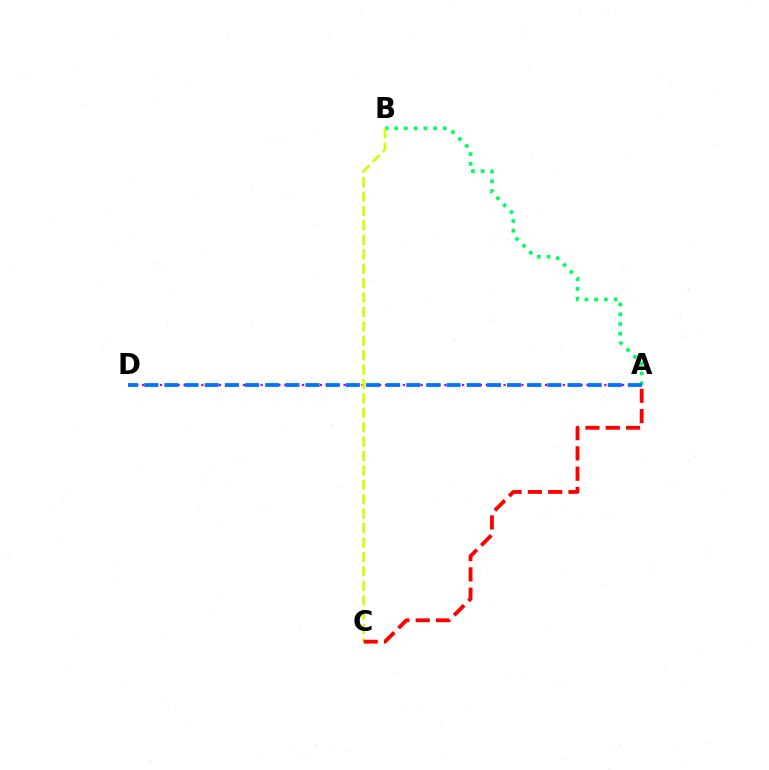{('A', 'D'): [{'color': '#b900ff', 'line_style': 'dotted', 'thickness': 1.61}, {'color': '#0074ff', 'line_style': 'dashed', 'thickness': 2.74}], ('A', 'B'): [{'color': '#00ff5c', 'line_style': 'dotted', 'thickness': 2.64}], ('B', 'C'): [{'color': '#d1ff00', 'line_style': 'dashed', 'thickness': 1.96}], ('A', 'C'): [{'color': '#ff0000', 'line_style': 'dashed', 'thickness': 2.76}]}